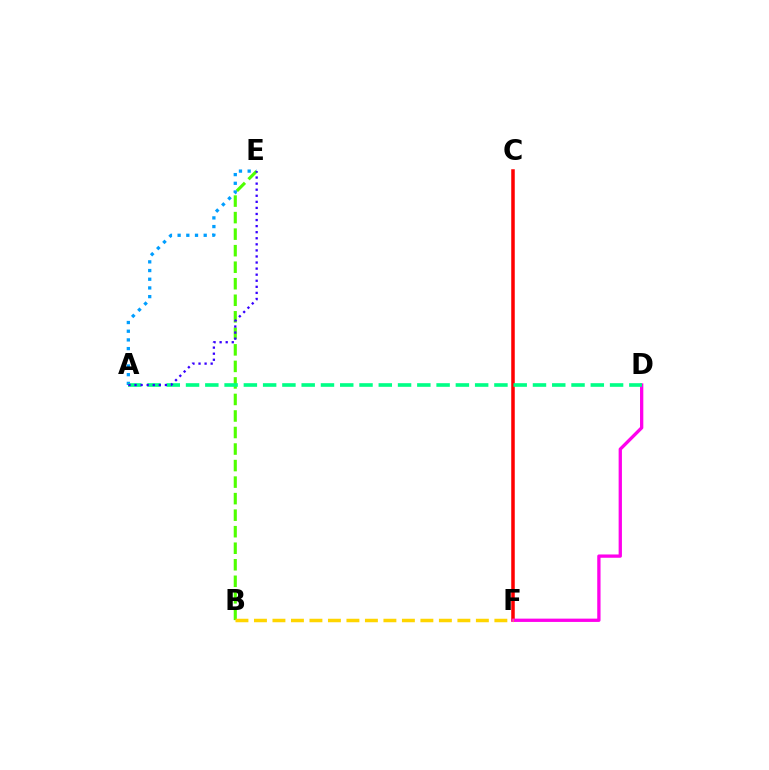{('B', 'E'): [{'color': '#4fff00', 'line_style': 'dashed', 'thickness': 2.25}], ('A', 'E'): [{'color': '#009eff', 'line_style': 'dotted', 'thickness': 2.36}, {'color': '#3700ff', 'line_style': 'dotted', 'thickness': 1.65}], ('C', 'F'): [{'color': '#ff0000', 'line_style': 'solid', 'thickness': 2.53}], ('D', 'F'): [{'color': '#ff00ed', 'line_style': 'solid', 'thickness': 2.38}], ('A', 'D'): [{'color': '#00ff86', 'line_style': 'dashed', 'thickness': 2.62}], ('B', 'F'): [{'color': '#ffd500', 'line_style': 'dashed', 'thickness': 2.51}]}